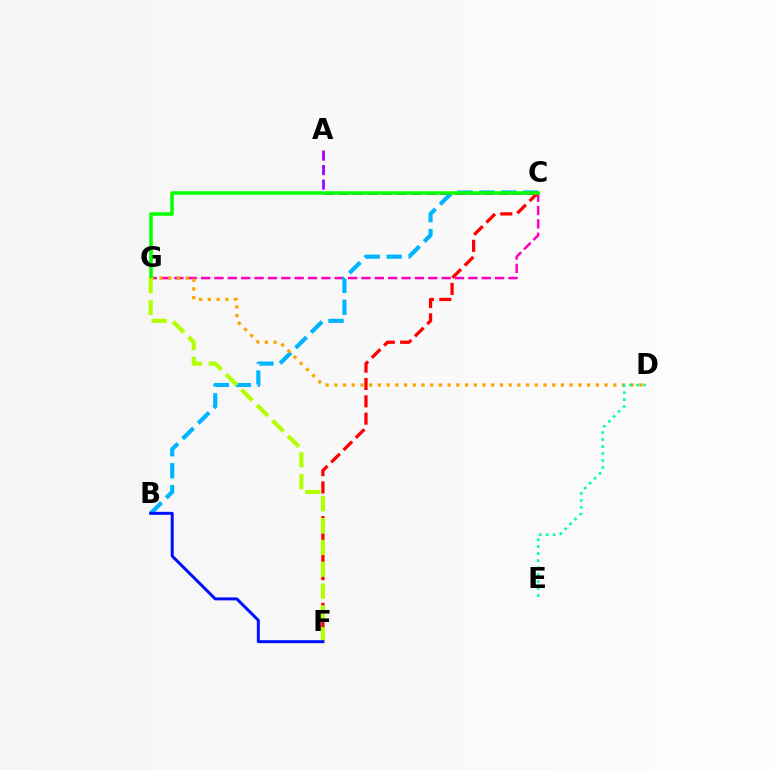{('C', 'G'): [{'color': '#ff00bd', 'line_style': 'dashed', 'thickness': 1.82}, {'color': '#08ff00', 'line_style': 'solid', 'thickness': 2.53}], ('B', 'C'): [{'color': '#00b5ff', 'line_style': 'dashed', 'thickness': 2.98}], ('A', 'C'): [{'color': '#9b00ff', 'line_style': 'dashed', 'thickness': 1.97}], ('C', 'F'): [{'color': '#ff0000', 'line_style': 'dashed', 'thickness': 2.36}], ('D', 'G'): [{'color': '#ffa500', 'line_style': 'dotted', 'thickness': 2.37}], ('D', 'E'): [{'color': '#00ff9d', 'line_style': 'dotted', 'thickness': 1.9}], ('F', 'G'): [{'color': '#b3ff00', 'line_style': 'dashed', 'thickness': 2.97}], ('B', 'F'): [{'color': '#0010ff', 'line_style': 'solid', 'thickness': 2.15}]}